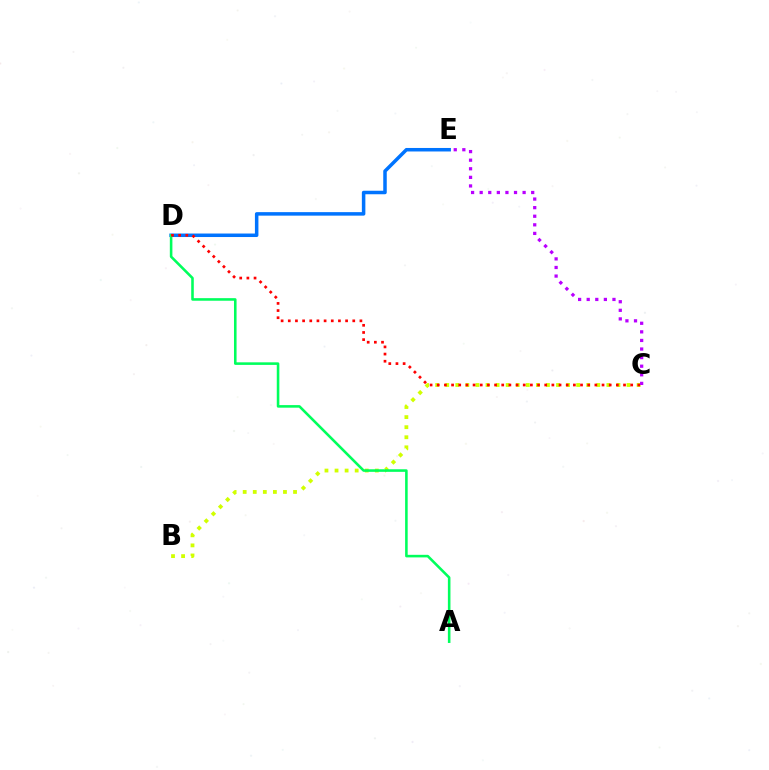{('D', 'E'): [{'color': '#0074ff', 'line_style': 'solid', 'thickness': 2.53}], ('B', 'C'): [{'color': '#d1ff00', 'line_style': 'dotted', 'thickness': 2.74}], ('A', 'D'): [{'color': '#00ff5c', 'line_style': 'solid', 'thickness': 1.85}], ('C', 'D'): [{'color': '#ff0000', 'line_style': 'dotted', 'thickness': 1.95}], ('C', 'E'): [{'color': '#b900ff', 'line_style': 'dotted', 'thickness': 2.33}]}